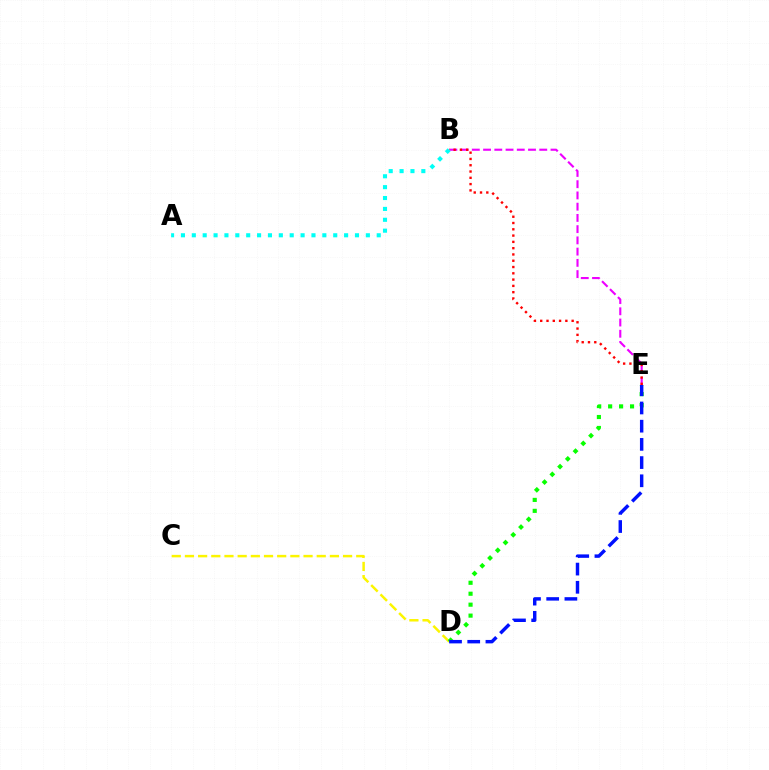{('C', 'D'): [{'color': '#fcf500', 'line_style': 'dashed', 'thickness': 1.79}], ('D', 'E'): [{'color': '#08ff00', 'line_style': 'dotted', 'thickness': 2.97}, {'color': '#0010ff', 'line_style': 'dashed', 'thickness': 2.47}], ('B', 'E'): [{'color': '#ee00ff', 'line_style': 'dashed', 'thickness': 1.53}, {'color': '#ff0000', 'line_style': 'dotted', 'thickness': 1.71}], ('A', 'B'): [{'color': '#00fff6', 'line_style': 'dotted', 'thickness': 2.96}]}